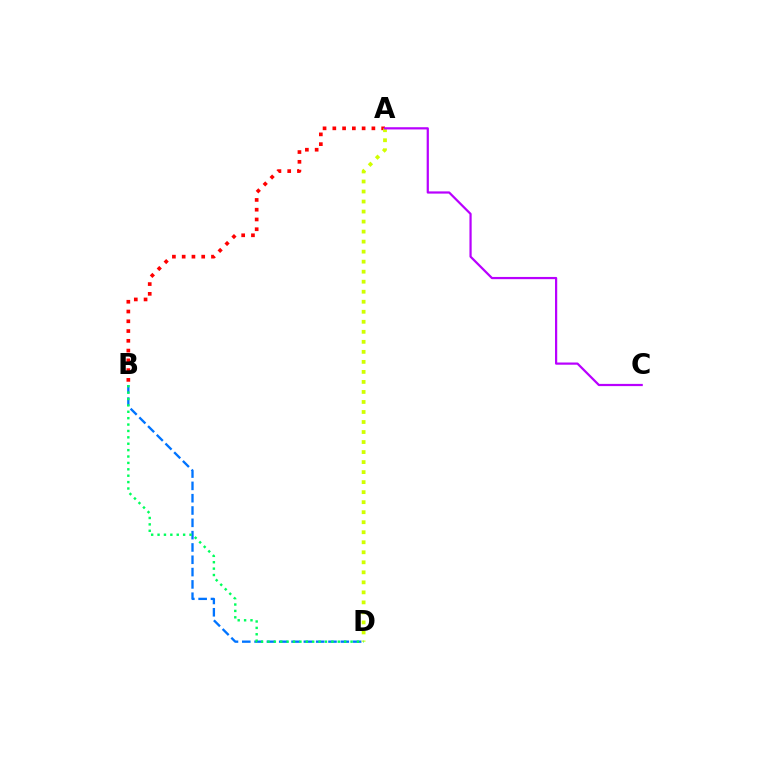{('B', 'D'): [{'color': '#0074ff', 'line_style': 'dashed', 'thickness': 1.67}, {'color': '#00ff5c', 'line_style': 'dotted', 'thickness': 1.74}], ('A', 'B'): [{'color': '#ff0000', 'line_style': 'dotted', 'thickness': 2.65}], ('A', 'D'): [{'color': '#d1ff00', 'line_style': 'dotted', 'thickness': 2.72}], ('A', 'C'): [{'color': '#b900ff', 'line_style': 'solid', 'thickness': 1.6}]}